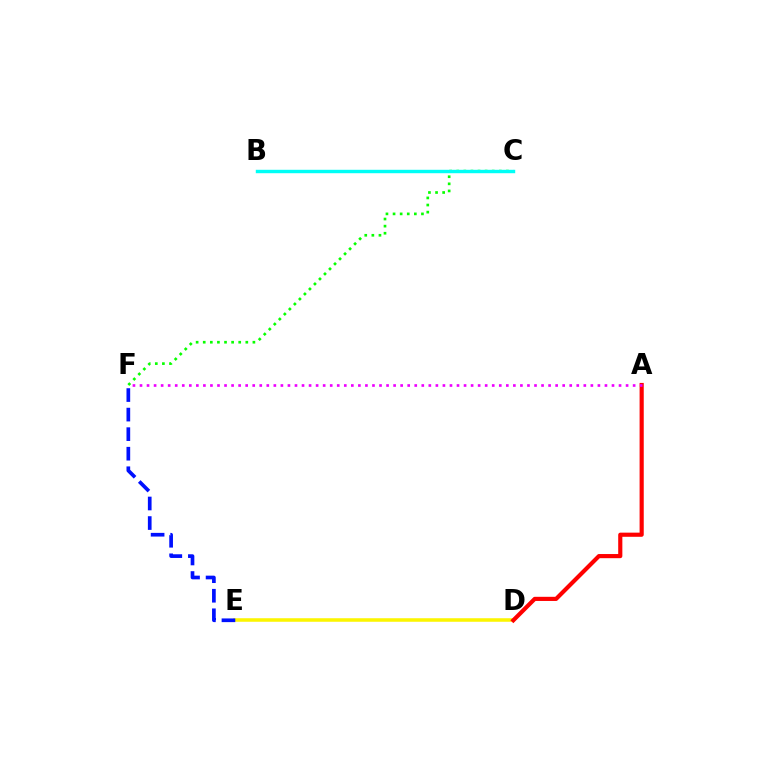{('D', 'E'): [{'color': '#fcf500', 'line_style': 'solid', 'thickness': 2.54}], ('E', 'F'): [{'color': '#0010ff', 'line_style': 'dashed', 'thickness': 2.66}], ('C', 'F'): [{'color': '#08ff00', 'line_style': 'dotted', 'thickness': 1.93}], ('B', 'C'): [{'color': '#00fff6', 'line_style': 'solid', 'thickness': 2.46}], ('A', 'D'): [{'color': '#ff0000', 'line_style': 'solid', 'thickness': 2.99}], ('A', 'F'): [{'color': '#ee00ff', 'line_style': 'dotted', 'thickness': 1.91}]}